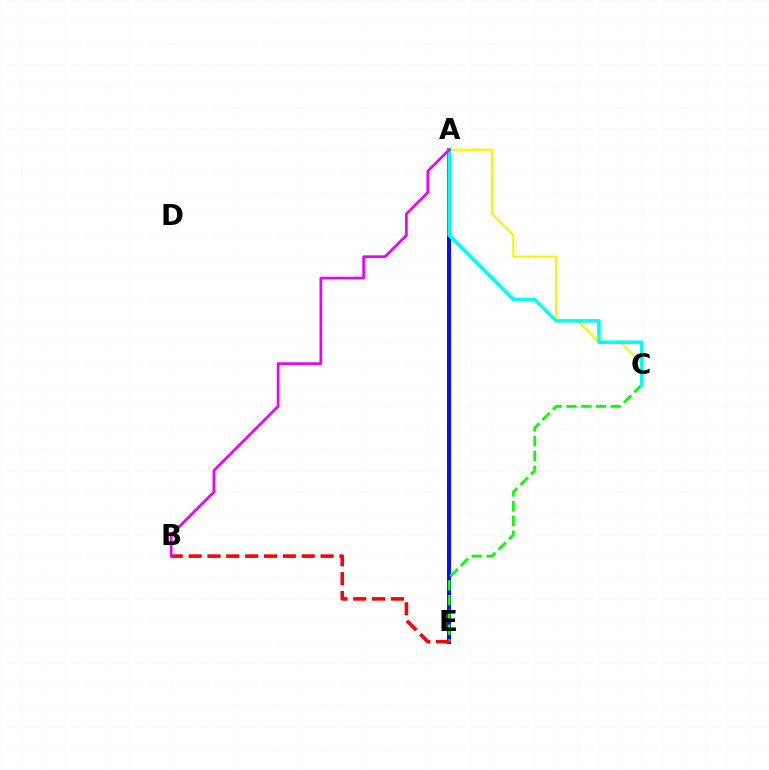{('A', 'E'): [{'color': '#0010ff', 'line_style': 'solid', 'thickness': 2.89}], ('C', 'E'): [{'color': '#08ff00', 'line_style': 'dashed', 'thickness': 2.01}], ('B', 'E'): [{'color': '#ff0000', 'line_style': 'dashed', 'thickness': 2.56}], ('A', 'C'): [{'color': '#fcf500', 'line_style': 'solid', 'thickness': 1.6}, {'color': '#00fff6', 'line_style': 'solid', 'thickness': 2.53}], ('A', 'B'): [{'color': '#ee00ff', 'line_style': 'solid', 'thickness': 1.94}]}